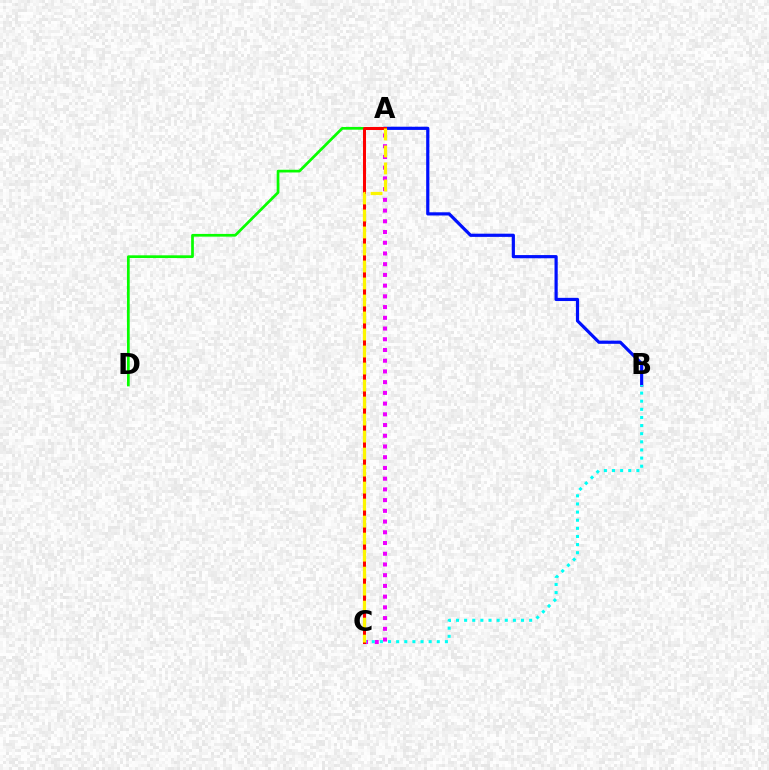{('A', 'C'): [{'color': '#ee00ff', 'line_style': 'dotted', 'thickness': 2.91}, {'color': '#ff0000', 'line_style': 'solid', 'thickness': 2.18}, {'color': '#fcf500', 'line_style': 'dashed', 'thickness': 2.31}], ('A', 'D'): [{'color': '#08ff00', 'line_style': 'solid', 'thickness': 1.96}], ('A', 'B'): [{'color': '#0010ff', 'line_style': 'solid', 'thickness': 2.3}], ('B', 'C'): [{'color': '#00fff6', 'line_style': 'dotted', 'thickness': 2.21}]}